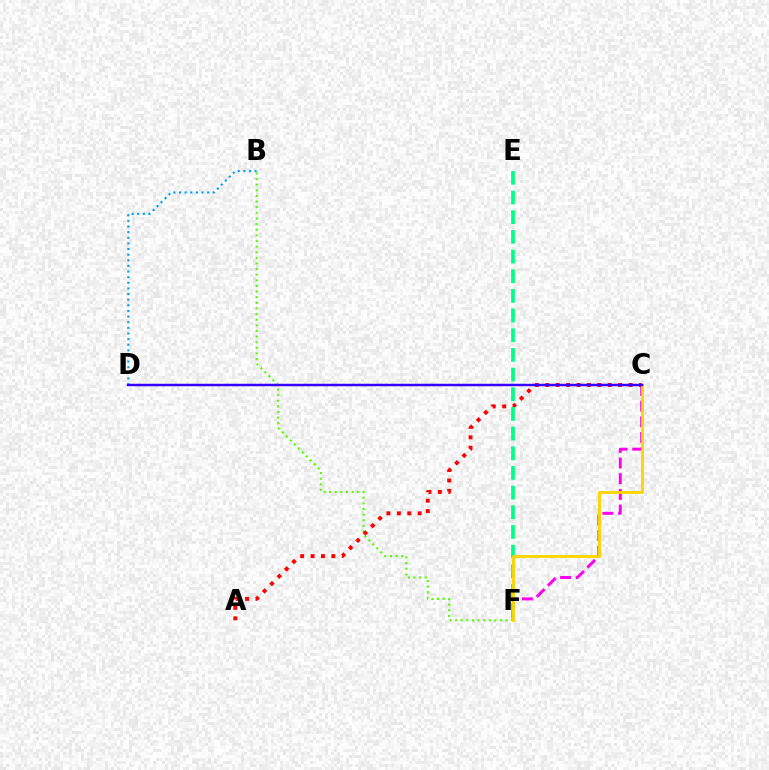{('B', 'D'): [{'color': '#009eff', 'line_style': 'dotted', 'thickness': 1.53}], ('C', 'F'): [{'color': '#ff00ed', 'line_style': 'dashed', 'thickness': 2.13}, {'color': '#ffd500', 'line_style': 'solid', 'thickness': 2.05}], ('B', 'F'): [{'color': '#4fff00', 'line_style': 'dotted', 'thickness': 1.53}], ('A', 'C'): [{'color': '#ff0000', 'line_style': 'dotted', 'thickness': 2.83}], ('E', 'F'): [{'color': '#00ff86', 'line_style': 'dashed', 'thickness': 2.67}], ('C', 'D'): [{'color': '#3700ff', 'line_style': 'solid', 'thickness': 1.77}]}